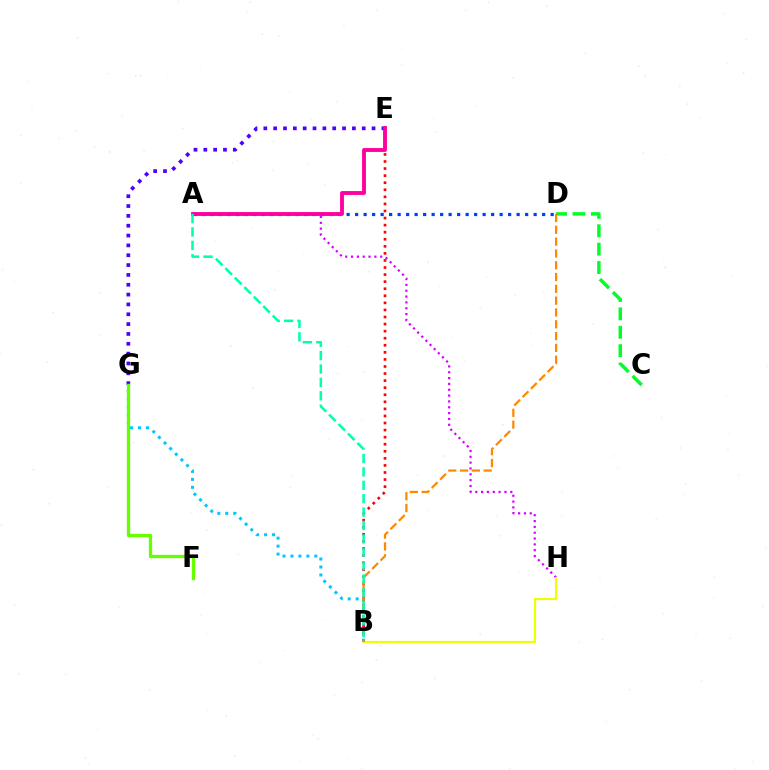{('A', 'D'): [{'color': '#003fff', 'line_style': 'dotted', 'thickness': 2.31}], ('E', 'G'): [{'color': '#4f00ff', 'line_style': 'dotted', 'thickness': 2.67}], ('C', 'D'): [{'color': '#00ff27', 'line_style': 'dashed', 'thickness': 2.5}], ('A', 'H'): [{'color': '#d600ff', 'line_style': 'dotted', 'thickness': 1.59}], ('B', 'E'): [{'color': '#ff0000', 'line_style': 'dotted', 'thickness': 1.92}], ('A', 'E'): [{'color': '#ff00a0', 'line_style': 'solid', 'thickness': 2.78}], ('B', 'H'): [{'color': '#eeff00', 'line_style': 'solid', 'thickness': 1.54}], ('B', 'G'): [{'color': '#00c7ff', 'line_style': 'dotted', 'thickness': 2.16}], ('B', 'D'): [{'color': '#ff8800', 'line_style': 'dashed', 'thickness': 1.6}], ('F', 'G'): [{'color': '#66ff00', 'line_style': 'solid', 'thickness': 2.39}], ('A', 'B'): [{'color': '#00ffaf', 'line_style': 'dashed', 'thickness': 1.82}]}